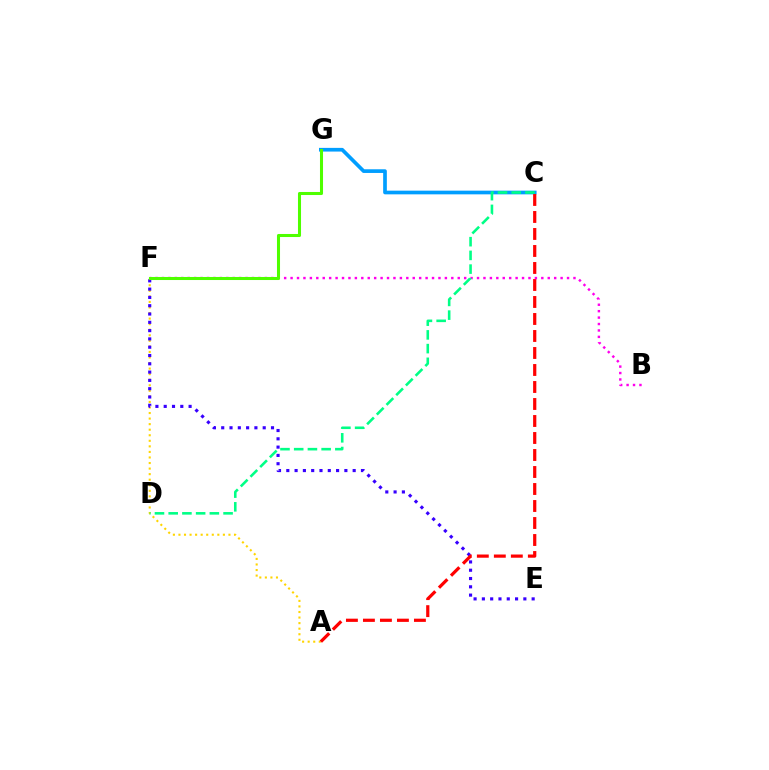{('C', 'G'): [{'color': '#009eff', 'line_style': 'solid', 'thickness': 2.65}], ('A', 'F'): [{'color': '#ffd500', 'line_style': 'dotted', 'thickness': 1.51}], ('E', 'F'): [{'color': '#3700ff', 'line_style': 'dotted', 'thickness': 2.25}], ('A', 'C'): [{'color': '#ff0000', 'line_style': 'dashed', 'thickness': 2.31}], ('B', 'F'): [{'color': '#ff00ed', 'line_style': 'dotted', 'thickness': 1.75}], ('F', 'G'): [{'color': '#4fff00', 'line_style': 'solid', 'thickness': 2.2}], ('C', 'D'): [{'color': '#00ff86', 'line_style': 'dashed', 'thickness': 1.86}]}